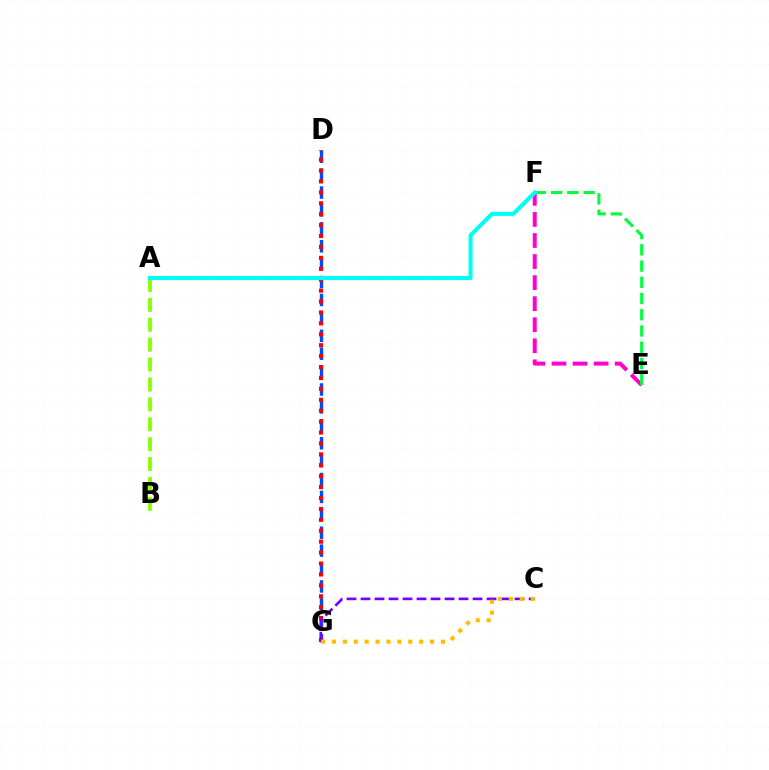{('D', 'G'): [{'color': '#004bff', 'line_style': 'dashed', 'thickness': 2.43}, {'color': '#ff0000', 'line_style': 'dotted', 'thickness': 2.97}], ('A', 'B'): [{'color': '#84ff00', 'line_style': 'dashed', 'thickness': 2.7}], ('E', 'F'): [{'color': '#ff00cf', 'line_style': 'dashed', 'thickness': 2.86}, {'color': '#00ff39', 'line_style': 'dashed', 'thickness': 2.21}], ('C', 'G'): [{'color': '#7200ff', 'line_style': 'dashed', 'thickness': 1.9}, {'color': '#ffbd00', 'line_style': 'dotted', 'thickness': 2.96}], ('A', 'F'): [{'color': '#00fff6', 'line_style': 'solid', 'thickness': 2.93}]}